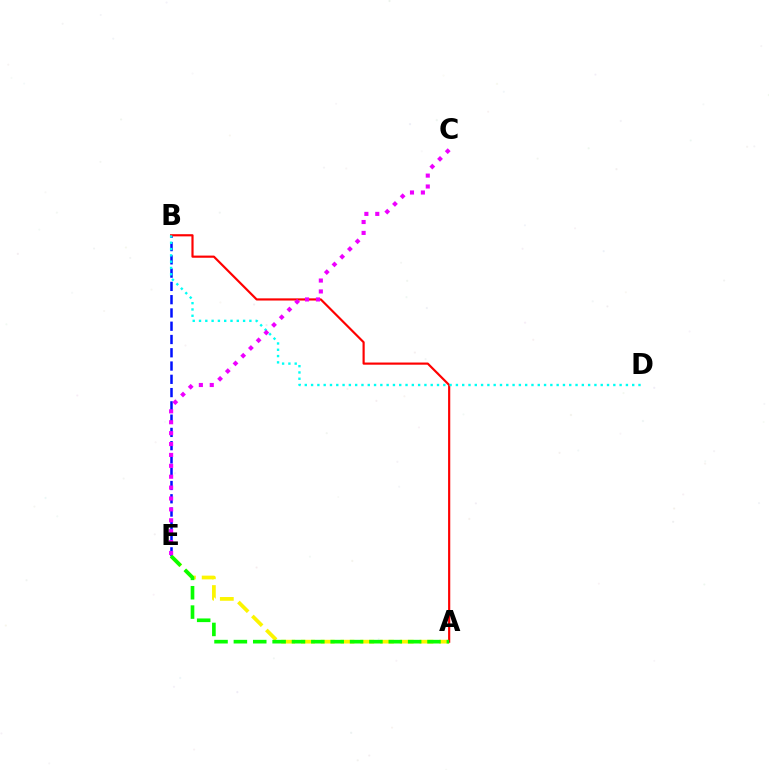{('B', 'E'): [{'color': '#0010ff', 'line_style': 'dashed', 'thickness': 1.8}], ('A', 'E'): [{'color': '#fcf500', 'line_style': 'dashed', 'thickness': 2.68}, {'color': '#08ff00', 'line_style': 'dashed', 'thickness': 2.63}], ('A', 'B'): [{'color': '#ff0000', 'line_style': 'solid', 'thickness': 1.56}], ('B', 'D'): [{'color': '#00fff6', 'line_style': 'dotted', 'thickness': 1.71}], ('C', 'E'): [{'color': '#ee00ff', 'line_style': 'dotted', 'thickness': 2.96}]}